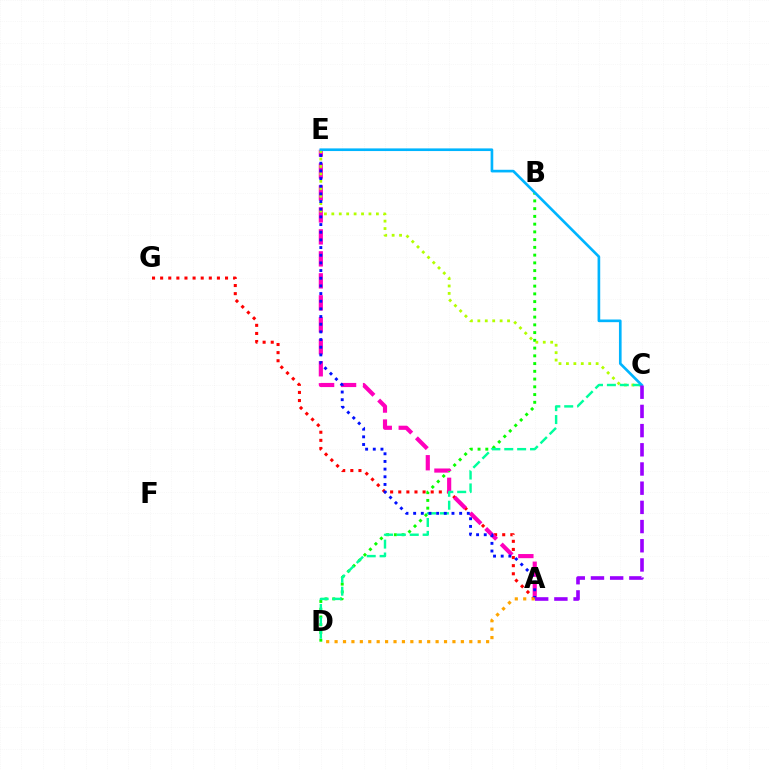{('A', 'G'): [{'color': '#ff0000', 'line_style': 'dotted', 'thickness': 2.2}], ('B', 'D'): [{'color': '#08ff00', 'line_style': 'dotted', 'thickness': 2.1}], ('A', 'E'): [{'color': '#ff00bd', 'line_style': 'dashed', 'thickness': 2.99}, {'color': '#0010ff', 'line_style': 'dotted', 'thickness': 2.08}], ('C', 'E'): [{'color': '#b3ff00', 'line_style': 'dotted', 'thickness': 2.02}, {'color': '#00b5ff', 'line_style': 'solid', 'thickness': 1.91}], ('C', 'D'): [{'color': '#00ff9d', 'line_style': 'dashed', 'thickness': 1.75}], ('A', 'D'): [{'color': '#ffa500', 'line_style': 'dotted', 'thickness': 2.29}], ('A', 'C'): [{'color': '#9b00ff', 'line_style': 'dashed', 'thickness': 2.61}]}